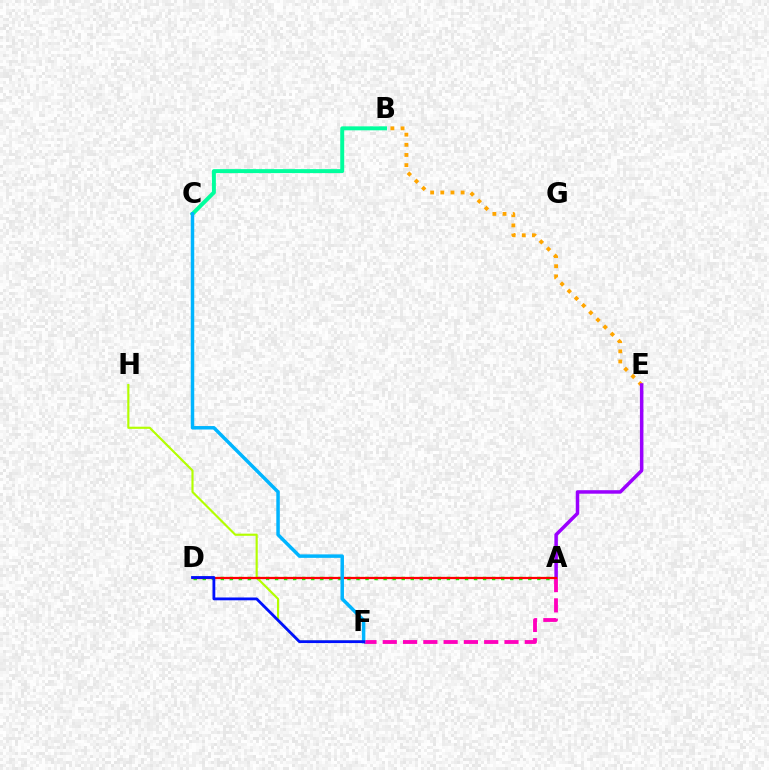{('A', 'D'): [{'color': '#08ff00', 'line_style': 'dotted', 'thickness': 2.46}, {'color': '#ff0000', 'line_style': 'solid', 'thickness': 1.62}], ('F', 'H'): [{'color': '#b3ff00', 'line_style': 'solid', 'thickness': 1.55}], ('B', 'E'): [{'color': '#ffa500', 'line_style': 'dotted', 'thickness': 2.76}], ('A', 'E'): [{'color': '#9b00ff', 'line_style': 'solid', 'thickness': 2.52}], ('A', 'F'): [{'color': '#ff00bd', 'line_style': 'dashed', 'thickness': 2.76}], ('B', 'C'): [{'color': '#00ff9d', 'line_style': 'solid', 'thickness': 2.85}], ('C', 'F'): [{'color': '#00b5ff', 'line_style': 'solid', 'thickness': 2.5}], ('D', 'F'): [{'color': '#0010ff', 'line_style': 'solid', 'thickness': 2.02}]}